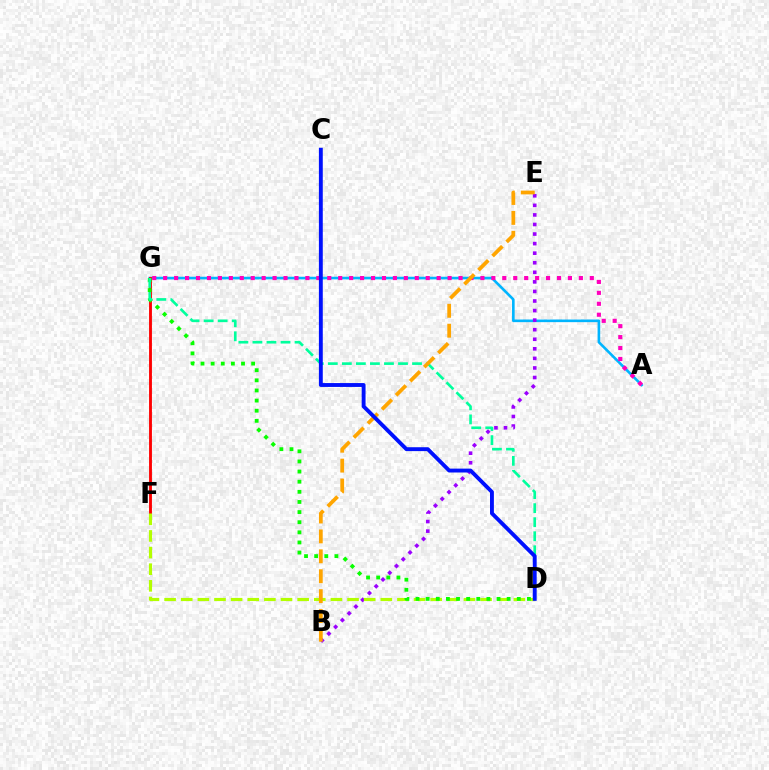{('A', 'G'): [{'color': '#00b5ff', 'line_style': 'solid', 'thickness': 1.89}, {'color': '#ff00bd', 'line_style': 'dotted', 'thickness': 2.97}], ('F', 'G'): [{'color': '#ff0000', 'line_style': 'solid', 'thickness': 2.06}], ('B', 'E'): [{'color': '#9b00ff', 'line_style': 'dotted', 'thickness': 2.6}, {'color': '#ffa500', 'line_style': 'dashed', 'thickness': 2.71}], ('D', 'F'): [{'color': '#b3ff00', 'line_style': 'dashed', 'thickness': 2.26}], ('D', 'G'): [{'color': '#08ff00', 'line_style': 'dotted', 'thickness': 2.75}, {'color': '#00ff9d', 'line_style': 'dashed', 'thickness': 1.91}], ('C', 'D'): [{'color': '#0010ff', 'line_style': 'solid', 'thickness': 2.79}]}